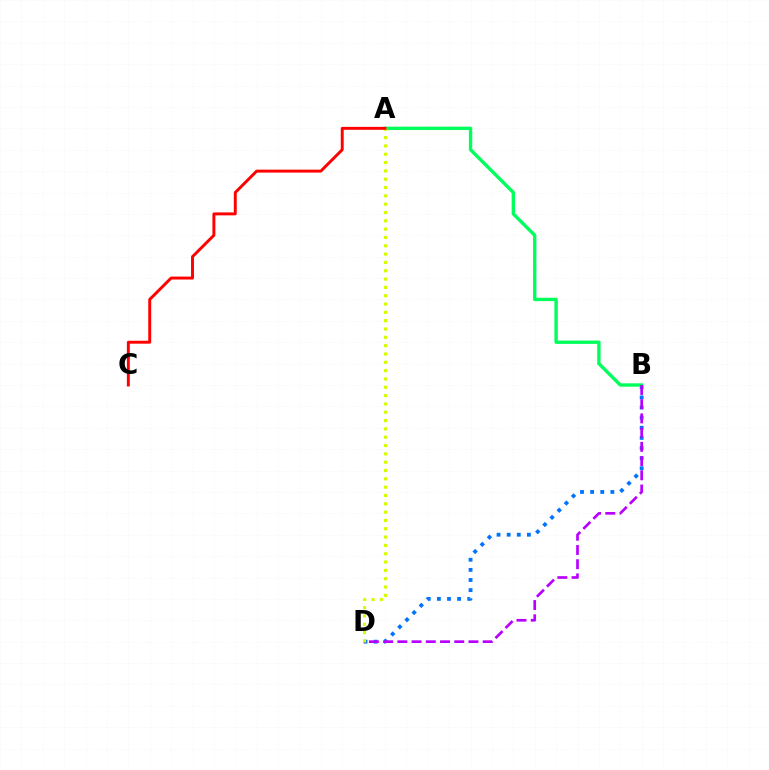{('B', 'D'): [{'color': '#0074ff', 'line_style': 'dotted', 'thickness': 2.75}, {'color': '#b900ff', 'line_style': 'dashed', 'thickness': 1.93}], ('A', 'B'): [{'color': '#00ff5c', 'line_style': 'solid', 'thickness': 2.43}], ('A', 'D'): [{'color': '#d1ff00', 'line_style': 'dotted', 'thickness': 2.26}], ('A', 'C'): [{'color': '#ff0000', 'line_style': 'solid', 'thickness': 2.11}]}